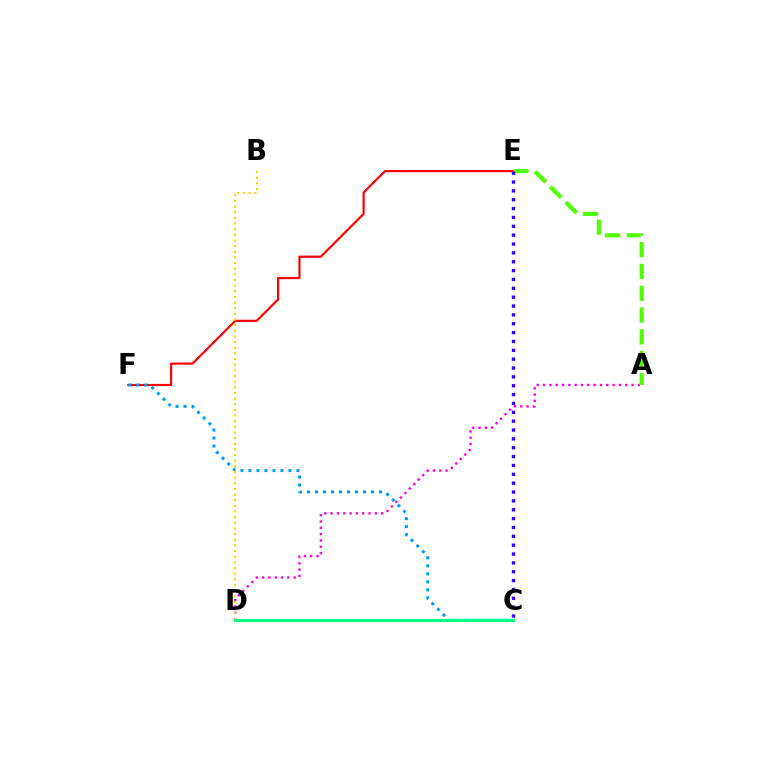{('A', 'D'): [{'color': '#ff00ed', 'line_style': 'dotted', 'thickness': 1.72}], ('E', 'F'): [{'color': '#ff0000', 'line_style': 'solid', 'thickness': 1.56}], ('C', 'F'): [{'color': '#009eff', 'line_style': 'dotted', 'thickness': 2.17}], ('B', 'D'): [{'color': '#ffd500', 'line_style': 'dotted', 'thickness': 1.53}], ('C', 'D'): [{'color': '#00ff86', 'line_style': 'solid', 'thickness': 2.24}], ('A', 'E'): [{'color': '#4fff00', 'line_style': 'dashed', 'thickness': 2.96}], ('C', 'E'): [{'color': '#3700ff', 'line_style': 'dotted', 'thickness': 2.41}]}